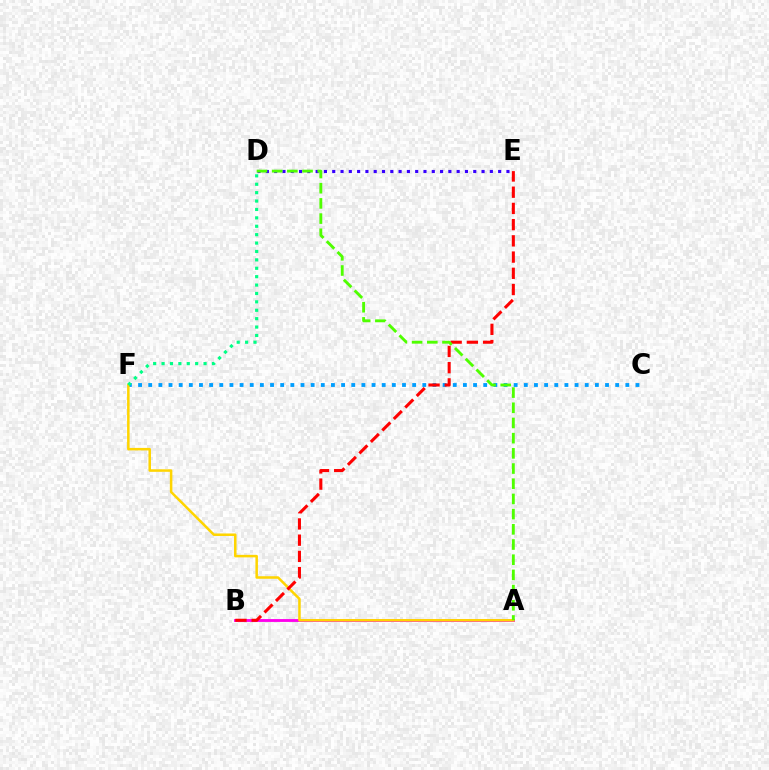{('A', 'B'): [{'color': '#ff00ed', 'line_style': 'solid', 'thickness': 2.05}], ('D', 'E'): [{'color': '#3700ff', 'line_style': 'dotted', 'thickness': 2.25}], ('C', 'F'): [{'color': '#009eff', 'line_style': 'dotted', 'thickness': 2.76}], ('A', 'F'): [{'color': '#ffd500', 'line_style': 'solid', 'thickness': 1.81}], ('B', 'E'): [{'color': '#ff0000', 'line_style': 'dashed', 'thickness': 2.2}], ('A', 'D'): [{'color': '#4fff00', 'line_style': 'dashed', 'thickness': 2.06}], ('D', 'F'): [{'color': '#00ff86', 'line_style': 'dotted', 'thickness': 2.28}]}